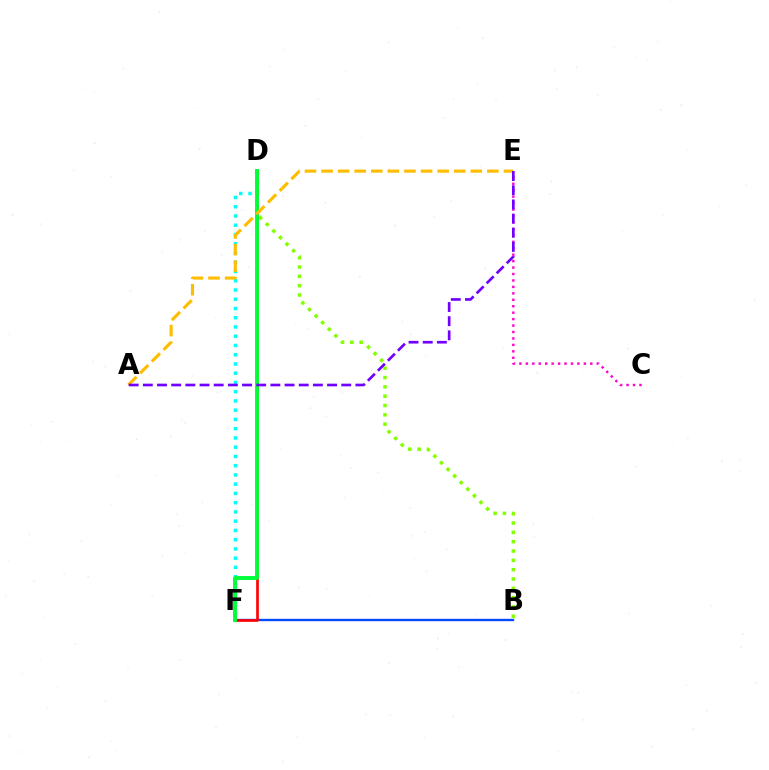{('B', 'F'): [{'color': '#004bff', 'line_style': 'solid', 'thickness': 1.7}], ('D', 'F'): [{'color': '#00fff6', 'line_style': 'dotted', 'thickness': 2.51}, {'color': '#ff0000', 'line_style': 'solid', 'thickness': 1.91}, {'color': '#00ff39', 'line_style': 'solid', 'thickness': 2.8}], ('B', 'D'): [{'color': '#84ff00', 'line_style': 'dotted', 'thickness': 2.53}], ('C', 'E'): [{'color': '#ff00cf', 'line_style': 'dotted', 'thickness': 1.75}], ('A', 'E'): [{'color': '#ffbd00', 'line_style': 'dashed', 'thickness': 2.25}, {'color': '#7200ff', 'line_style': 'dashed', 'thickness': 1.93}]}